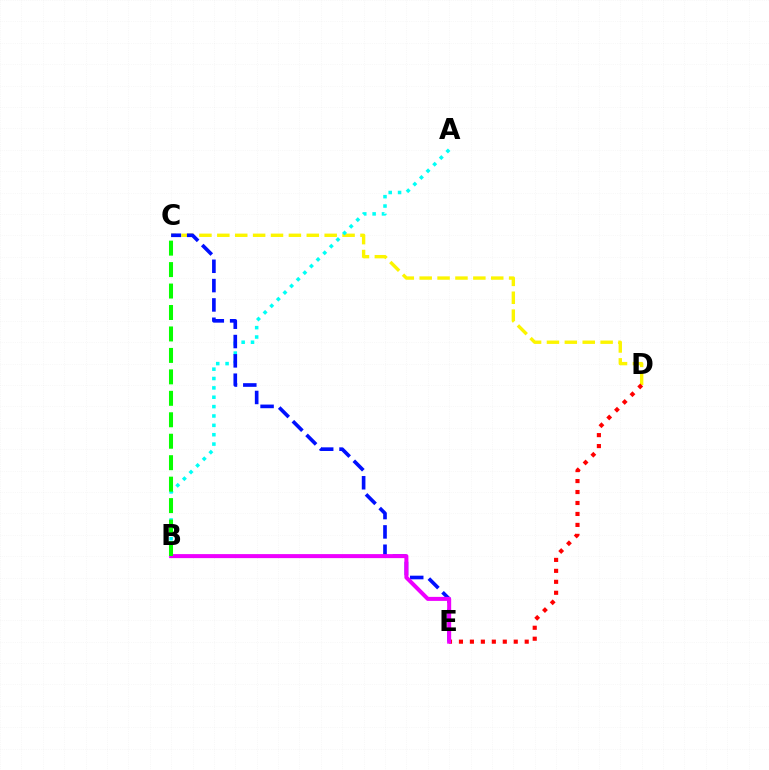{('C', 'D'): [{'color': '#fcf500', 'line_style': 'dashed', 'thickness': 2.43}], ('A', 'B'): [{'color': '#00fff6', 'line_style': 'dotted', 'thickness': 2.54}], ('D', 'E'): [{'color': '#ff0000', 'line_style': 'dotted', 'thickness': 2.98}], ('C', 'E'): [{'color': '#0010ff', 'line_style': 'dashed', 'thickness': 2.63}], ('B', 'E'): [{'color': '#ee00ff', 'line_style': 'solid', 'thickness': 2.89}], ('B', 'C'): [{'color': '#08ff00', 'line_style': 'dashed', 'thickness': 2.91}]}